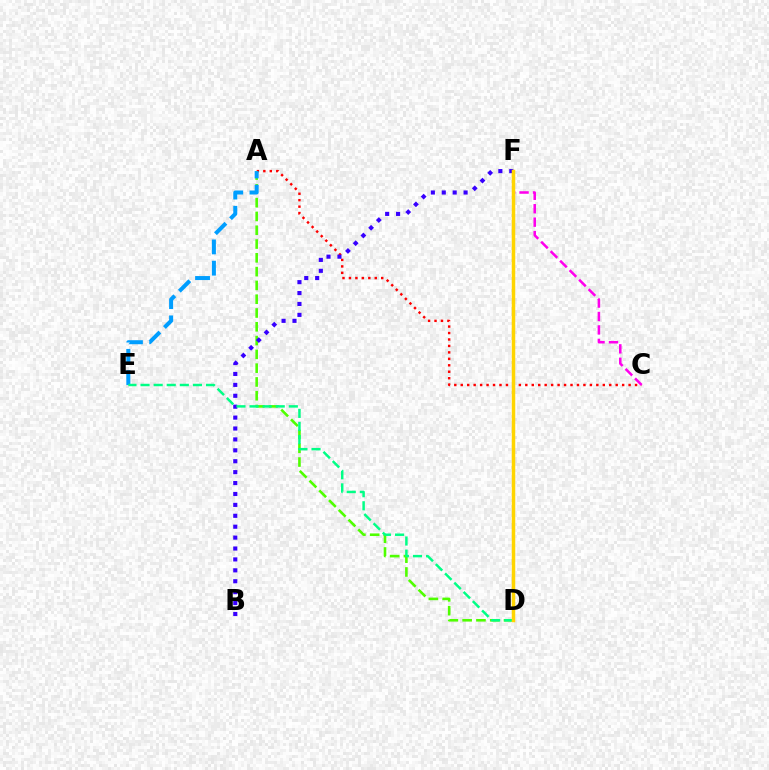{('A', 'C'): [{'color': '#ff0000', 'line_style': 'dotted', 'thickness': 1.75}], ('A', 'D'): [{'color': '#4fff00', 'line_style': 'dashed', 'thickness': 1.87}], ('A', 'E'): [{'color': '#009eff', 'line_style': 'dashed', 'thickness': 2.89}], ('C', 'F'): [{'color': '#ff00ed', 'line_style': 'dashed', 'thickness': 1.83}], ('B', 'F'): [{'color': '#3700ff', 'line_style': 'dotted', 'thickness': 2.96}], ('D', 'E'): [{'color': '#00ff86', 'line_style': 'dashed', 'thickness': 1.78}], ('D', 'F'): [{'color': '#ffd500', 'line_style': 'solid', 'thickness': 2.51}]}